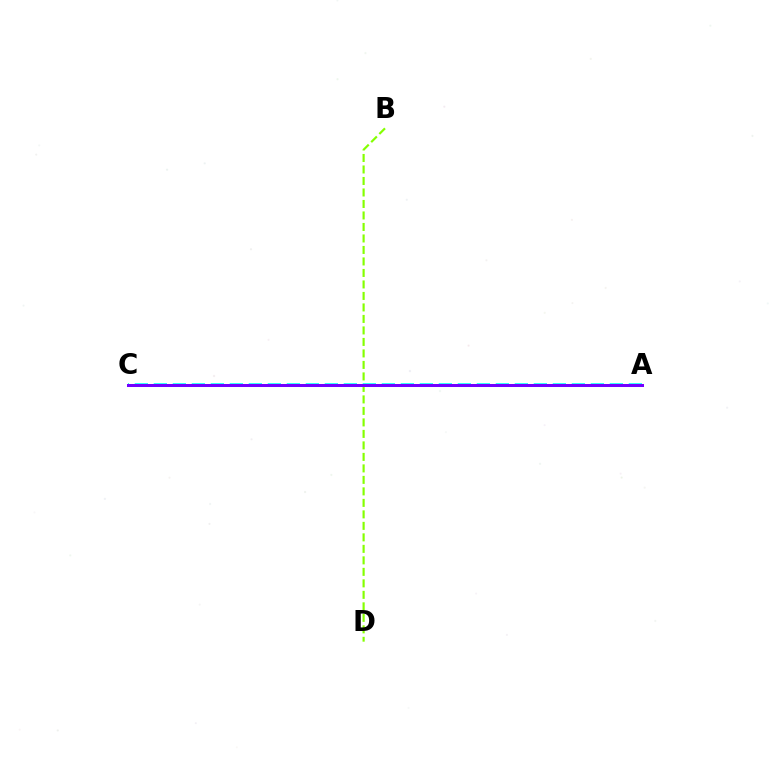{('B', 'D'): [{'color': '#84ff00', 'line_style': 'dashed', 'thickness': 1.56}], ('A', 'C'): [{'color': '#ff0000', 'line_style': 'dashed', 'thickness': 1.87}, {'color': '#00fff6', 'line_style': 'dashed', 'thickness': 2.58}, {'color': '#7200ff', 'line_style': 'solid', 'thickness': 2.17}]}